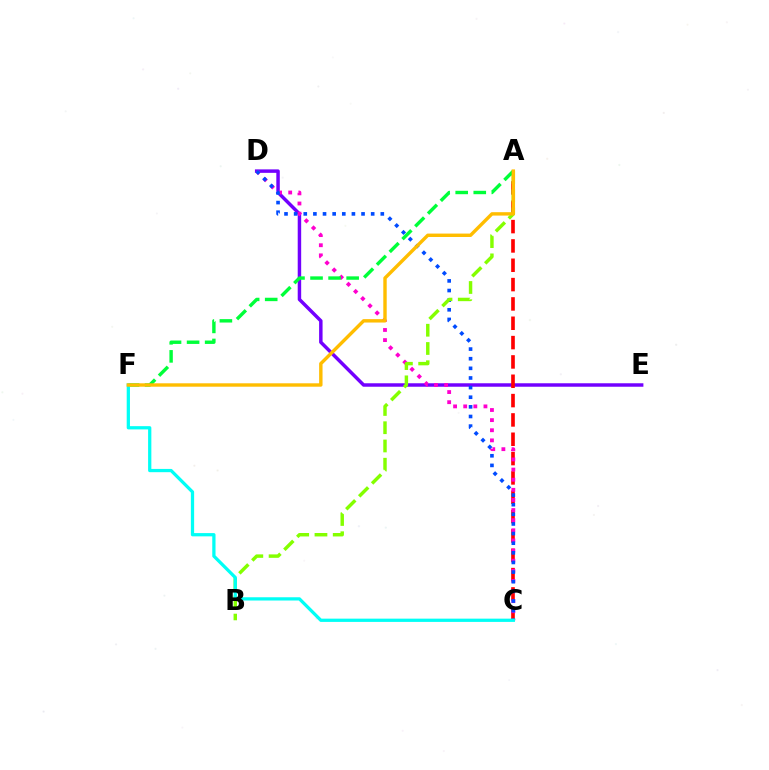{('D', 'E'): [{'color': '#7200ff', 'line_style': 'solid', 'thickness': 2.5}], ('A', 'C'): [{'color': '#ff0000', 'line_style': 'dashed', 'thickness': 2.63}], ('C', 'D'): [{'color': '#ff00cf', 'line_style': 'dotted', 'thickness': 2.75}, {'color': '#004bff', 'line_style': 'dotted', 'thickness': 2.62}], ('A', 'B'): [{'color': '#84ff00', 'line_style': 'dashed', 'thickness': 2.48}], ('A', 'F'): [{'color': '#00ff39', 'line_style': 'dashed', 'thickness': 2.45}, {'color': '#ffbd00', 'line_style': 'solid', 'thickness': 2.45}], ('C', 'F'): [{'color': '#00fff6', 'line_style': 'solid', 'thickness': 2.35}]}